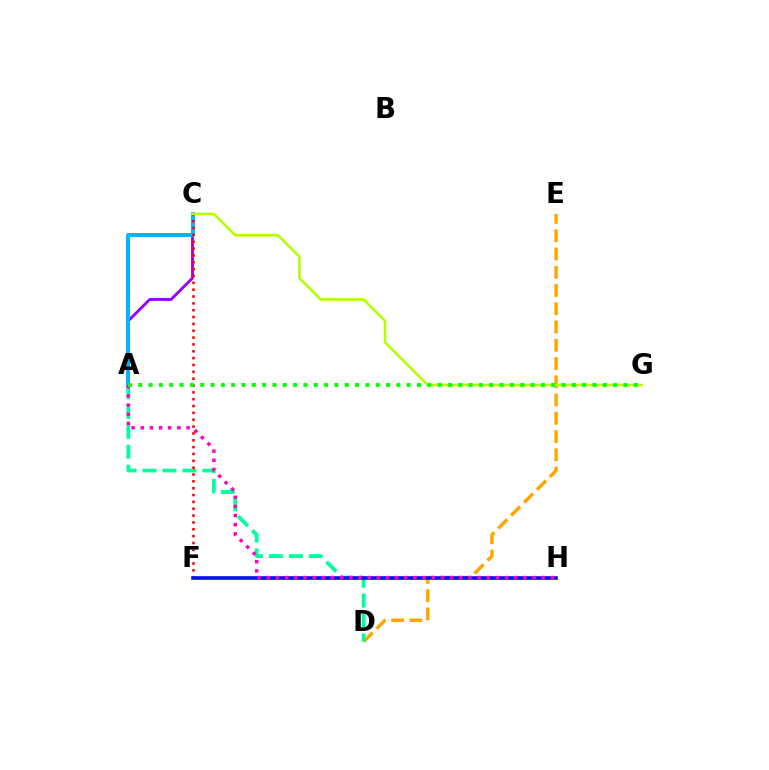{('D', 'E'): [{'color': '#ffa500', 'line_style': 'dashed', 'thickness': 2.48}], ('A', 'D'): [{'color': '#00ff9d', 'line_style': 'dashed', 'thickness': 2.71}], ('A', 'C'): [{'color': '#9b00ff', 'line_style': 'solid', 'thickness': 2.06}, {'color': '#00b5ff', 'line_style': 'solid', 'thickness': 2.82}], ('C', 'F'): [{'color': '#ff0000', 'line_style': 'dotted', 'thickness': 1.86}], ('F', 'H'): [{'color': '#0010ff', 'line_style': 'solid', 'thickness': 2.6}], ('A', 'H'): [{'color': '#ff00bd', 'line_style': 'dotted', 'thickness': 2.49}], ('C', 'G'): [{'color': '#b3ff00', 'line_style': 'solid', 'thickness': 1.86}], ('A', 'G'): [{'color': '#08ff00', 'line_style': 'dotted', 'thickness': 2.8}]}